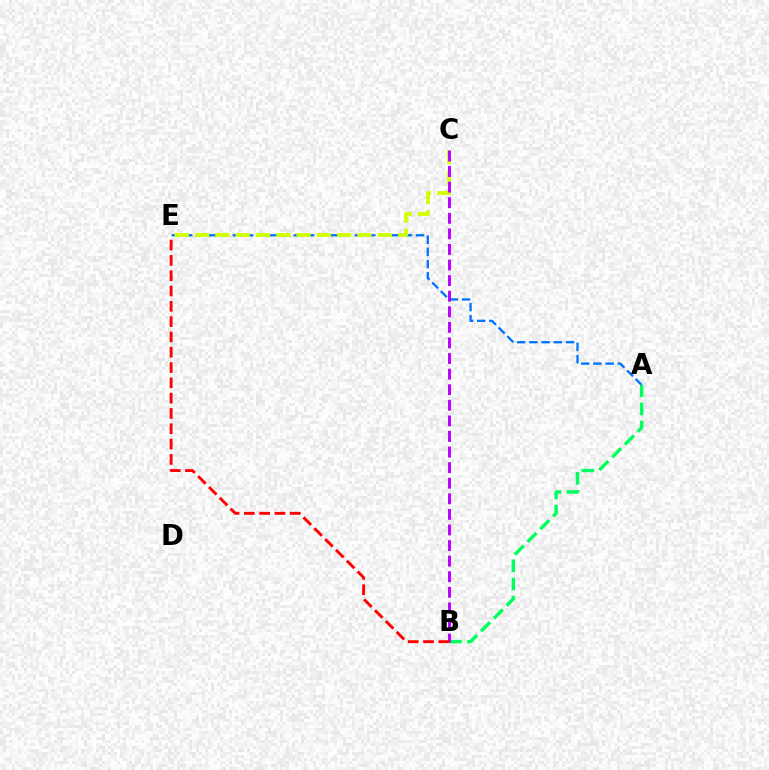{('A', 'E'): [{'color': '#0074ff', 'line_style': 'dashed', 'thickness': 1.66}], ('A', 'B'): [{'color': '#00ff5c', 'line_style': 'dashed', 'thickness': 2.46}], ('C', 'E'): [{'color': '#d1ff00', 'line_style': 'dashed', 'thickness': 2.76}], ('B', 'C'): [{'color': '#b900ff', 'line_style': 'dashed', 'thickness': 2.12}], ('B', 'E'): [{'color': '#ff0000', 'line_style': 'dashed', 'thickness': 2.08}]}